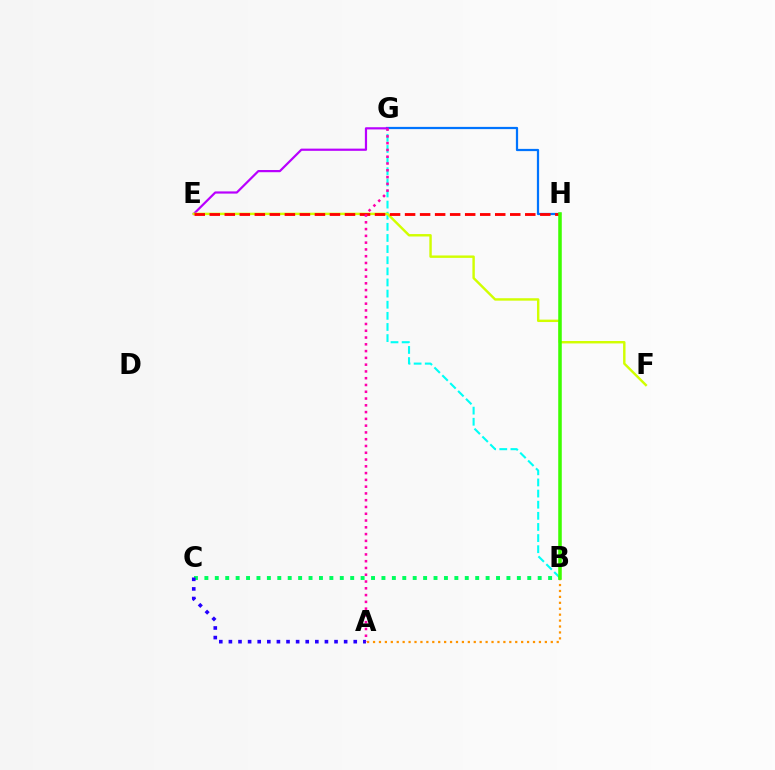{('A', 'B'): [{'color': '#ff9400', 'line_style': 'dotted', 'thickness': 1.61}], ('G', 'H'): [{'color': '#0074ff', 'line_style': 'solid', 'thickness': 1.61}], ('B', 'G'): [{'color': '#00fff6', 'line_style': 'dashed', 'thickness': 1.51}], ('B', 'C'): [{'color': '#00ff5c', 'line_style': 'dotted', 'thickness': 2.83}], ('E', 'G'): [{'color': '#b900ff', 'line_style': 'solid', 'thickness': 1.58}], ('E', 'F'): [{'color': '#d1ff00', 'line_style': 'solid', 'thickness': 1.74}], ('E', 'H'): [{'color': '#ff0000', 'line_style': 'dashed', 'thickness': 2.04}], ('B', 'H'): [{'color': '#3dff00', 'line_style': 'solid', 'thickness': 2.55}], ('A', 'C'): [{'color': '#2500ff', 'line_style': 'dotted', 'thickness': 2.61}], ('A', 'G'): [{'color': '#ff00ac', 'line_style': 'dotted', 'thickness': 1.84}]}